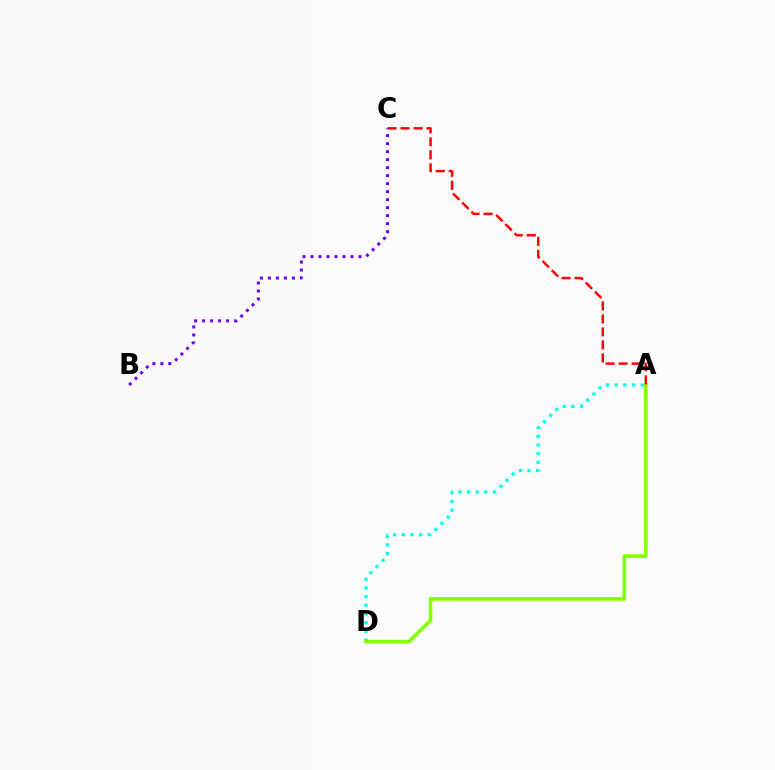{('A', 'D'): [{'color': '#00fff6', 'line_style': 'dotted', 'thickness': 2.36}, {'color': '#84ff00', 'line_style': 'solid', 'thickness': 2.59}], ('A', 'C'): [{'color': '#ff0000', 'line_style': 'dashed', 'thickness': 1.77}], ('B', 'C'): [{'color': '#7200ff', 'line_style': 'dotted', 'thickness': 2.17}]}